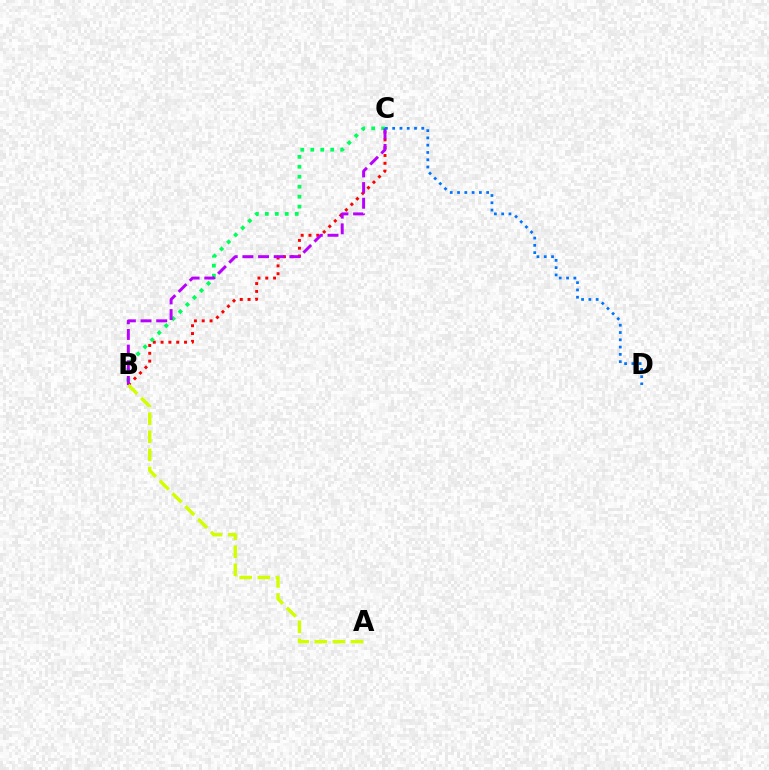{('B', 'C'): [{'color': '#ff0000', 'line_style': 'dotted', 'thickness': 2.12}, {'color': '#00ff5c', 'line_style': 'dotted', 'thickness': 2.71}, {'color': '#b900ff', 'line_style': 'dashed', 'thickness': 2.13}], ('A', 'B'): [{'color': '#d1ff00', 'line_style': 'dashed', 'thickness': 2.46}], ('C', 'D'): [{'color': '#0074ff', 'line_style': 'dotted', 'thickness': 1.98}]}